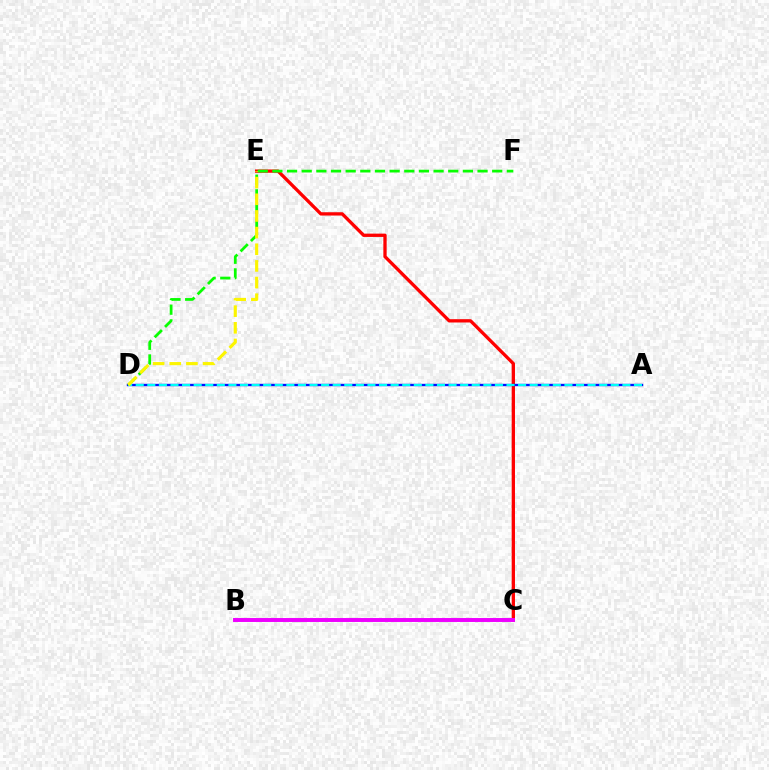{('C', 'E'): [{'color': '#ff0000', 'line_style': 'solid', 'thickness': 2.38}], ('A', 'D'): [{'color': '#0010ff', 'line_style': 'solid', 'thickness': 1.7}, {'color': '#00fff6', 'line_style': 'dashed', 'thickness': 1.57}], ('D', 'F'): [{'color': '#08ff00', 'line_style': 'dashed', 'thickness': 1.99}], ('B', 'C'): [{'color': '#ee00ff', 'line_style': 'solid', 'thickness': 2.83}], ('D', 'E'): [{'color': '#fcf500', 'line_style': 'dashed', 'thickness': 2.26}]}